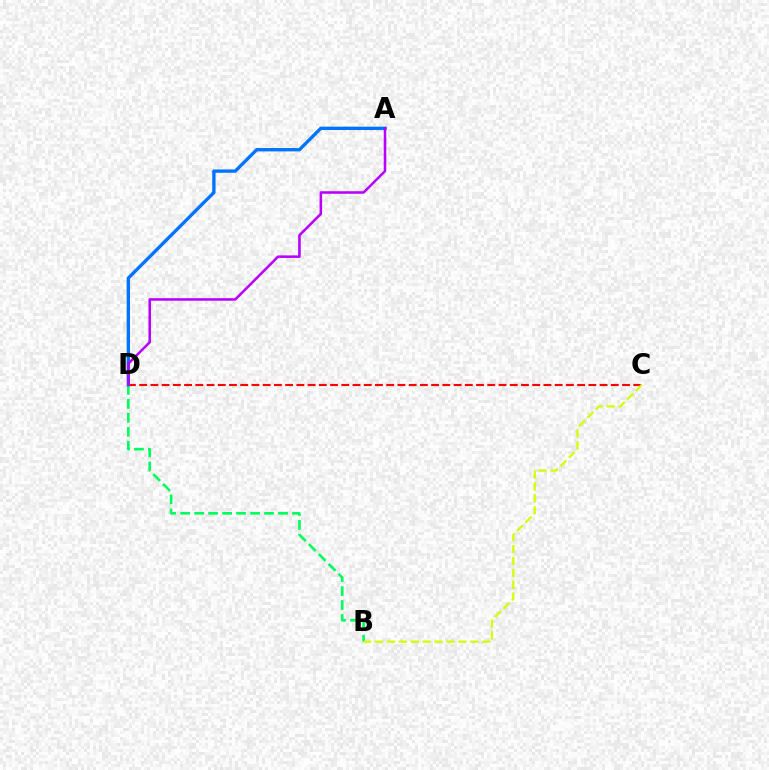{('C', 'D'): [{'color': '#ff0000', 'line_style': 'dashed', 'thickness': 1.53}], ('A', 'D'): [{'color': '#0074ff', 'line_style': 'solid', 'thickness': 2.41}, {'color': '#b900ff', 'line_style': 'solid', 'thickness': 1.84}], ('B', 'D'): [{'color': '#00ff5c', 'line_style': 'dashed', 'thickness': 1.9}], ('B', 'C'): [{'color': '#d1ff00', 'line_style': 'dashed', 'thickness': 1.62}]}